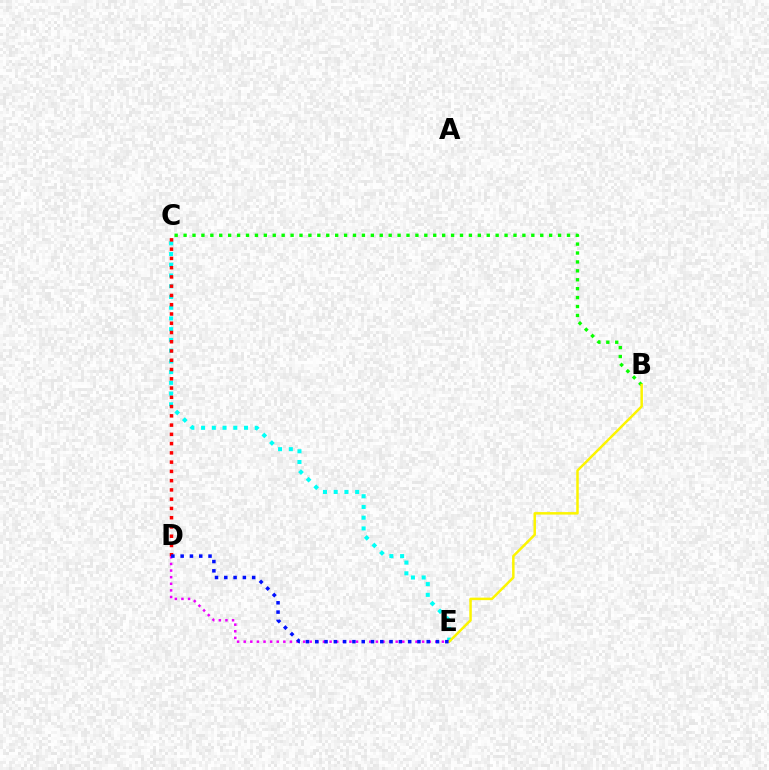{('B', 'C'): [{'color': '#08ff00', 'line_style': 'dotted', 'thickness': 2.42}], ('C', 'E'): [{'color': '#00fff6', 'line_style': 'dotted', 'thickness': 2.92}], ('C', 'D'): [{'color': '#ff0000', 'line_style': 'dotted', 'thickness': 2.52}], ('D', 'E'): [{'color': '#ee00ff', 'line_style': 'dotted', 'thickness': 1.8}, {'color': '#0010ff', 'line_style': 'dotted', 'thickness': 2.52}], ('B', 'E'): [{'color': '#fcf500', 'line_style': 'solid', 'thickness': 1.79}]}